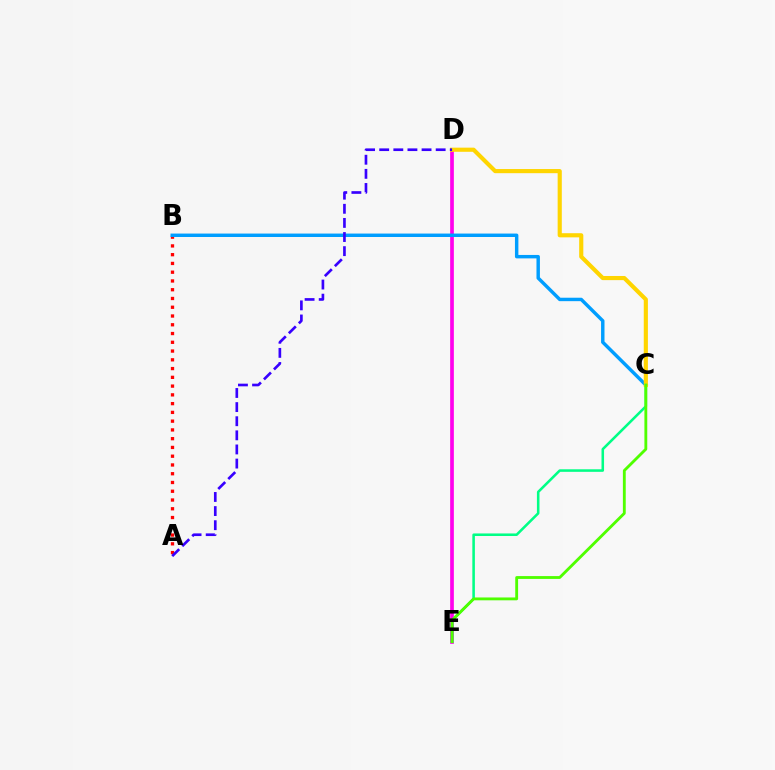{('A', 'B'): [{'color': '#ff0000', 'line_style': 'dotted', 'thickness': 2.38}], ('D', 'E'): [{'color': '#ff00ed', 'line_style': 'solid', 'thickness': 2.66}], ('B', 'C'): [{'color': '#009eff', 'line_style': 'solid', 'thickness': 2.48}], ('C', 'E'): [{'color': '#00ff86', 'line_style': 'solid', 'thickness': 1.84}, {'color': '#4fff00', 'line_style': 'solid', 'thickness': 2.05}], ('C', 'D'): [{'color': '#ffd500', 'line_style': 'solid', 'thickness': 2.98}], ('A', 'D'): [{'color': '#3700ff', 'line_style': 'dashed', 'thickness': 1.92}]}